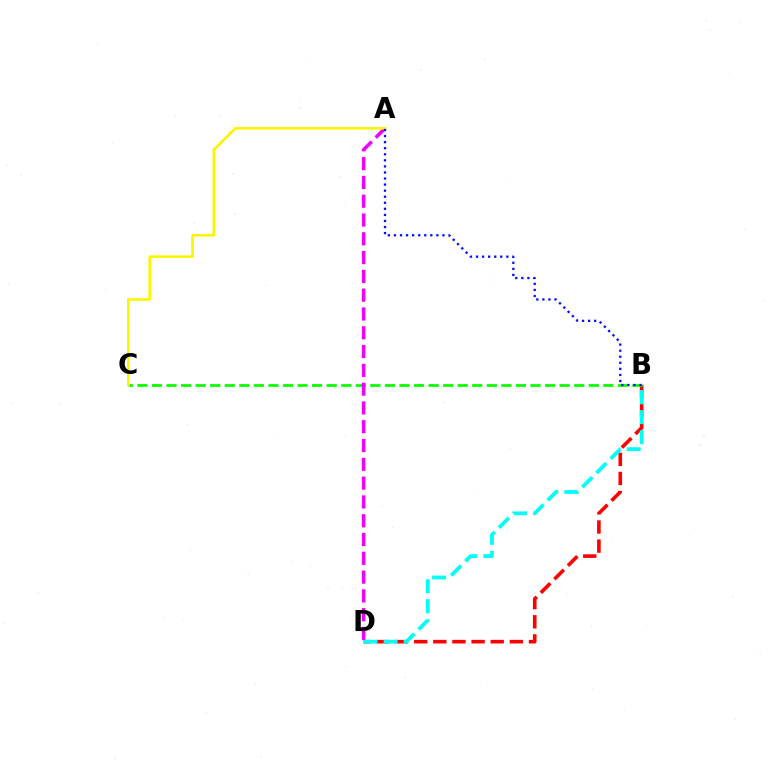{('B', 'D'): [{'color': '#ff0000', 'line_style': 'dashed', 'thickness': 2.6}, {'color': '#00fff6', 'line_style': 'dashed', 'thickness': 2.72}], ('B', 'C'): [{'color': '#08ff00', 'line_style': 'dashed', 'thickness': 1.98}], ('A', 'D'): [{'color': '#ee00ff', 'line_style': 'dashed', 'thickness': 2.55}], ('A', 'C'): [{'color': '#fcf500', 'line_style': 'solid', 'thickness': 1.9}], ('A', 'B'): [{'color': '#0010ff', 'line_style': 'dotted', 'thickness': 1.65}]}